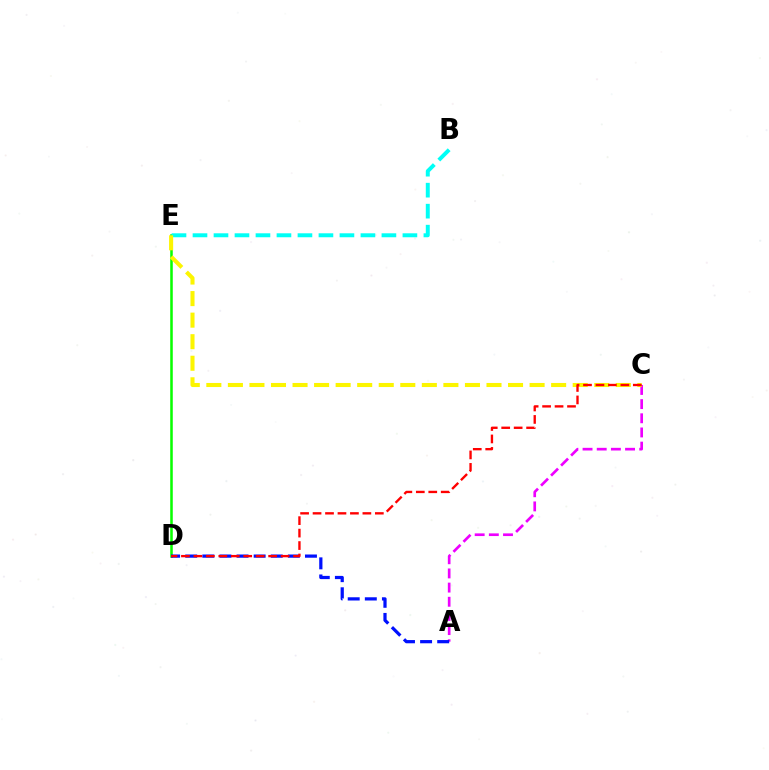{('D', 'E'): [{'color': '#08ff00', 'line_style': 'solid', 'thickness': 1.83}], ('B', 'E'): [{'color': '#00fff6', 'line_style': 'dashed', 'thickness': 2.85}], ('A', 'C'): [{'color': '#ee00ff', 'line_style': 'dashed', 'thickness': 1.92}], ('A', 'D'): [{'color': '#0010ff', 'line_style': 'dashed', 'thickness': 2.32}], ('C', 'E'): [{'color': '#fcf500', 'line_style': 'dashed', 'thickness': 2.93}], ('C', 'D'): [{'color': '#ff0000', 'line_style': 'dashed', 'thickness': 1.69}]}